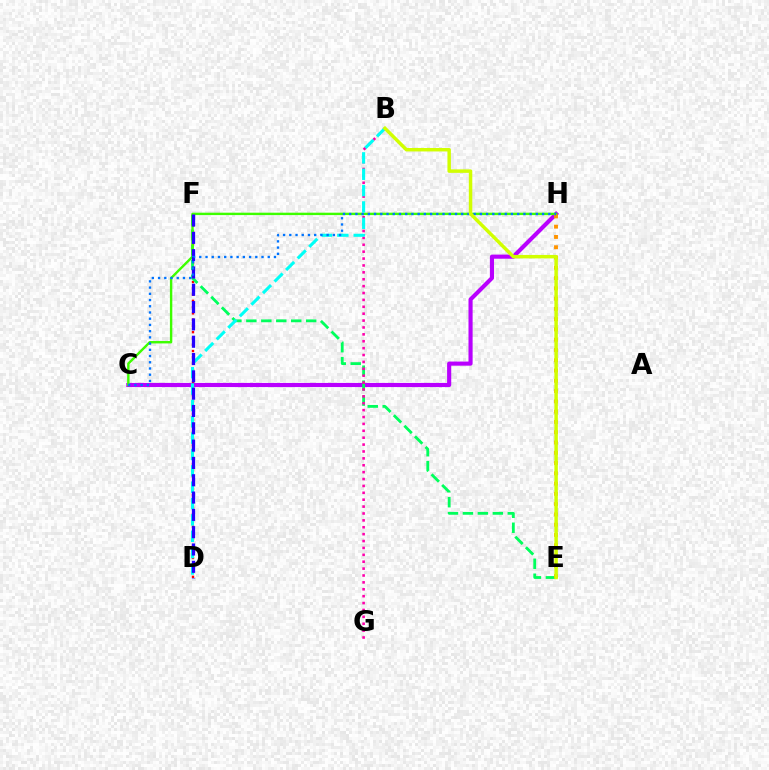{('D', 'F'): [{'color': '#ff0000', 'line_style': 'dotted', 'thickness': 1.7}, {'color': '#2500ff', 'line_style': 'dashed', 'thickness': 2.35}], ('C', 'H'): [{'color': '#b900ff', 'line_style': 'solid', 'thickness': 2.97}, {'color': '#3dff00', 'line_style': 'solid', 'thickness': 1.73}, {'color': '#0074ff', 'line_style': 'dotted', 'thickness': 1.69}], ('E', 'F'): [{'color': '#00ff5c', 'line_style': 'dashed', 'thickness': 2.03}], ('B', 'G'): [{'color': '#ff00ac', 'line_style': 'dotted', 'thickness': 1.87}], ('B', 'D'): [{'color': '#00fff6', 'line_style': 'dashed', 'thickness': 2.22}], ('E', 'H'): [{'color': '#ff9400', 'line_style': 'dotted', 'thickness': 2.79}], ('B', 'E'): [{'color': '#d1ff00', 'line_style': 'solid', 'thickness': 2.49}]}